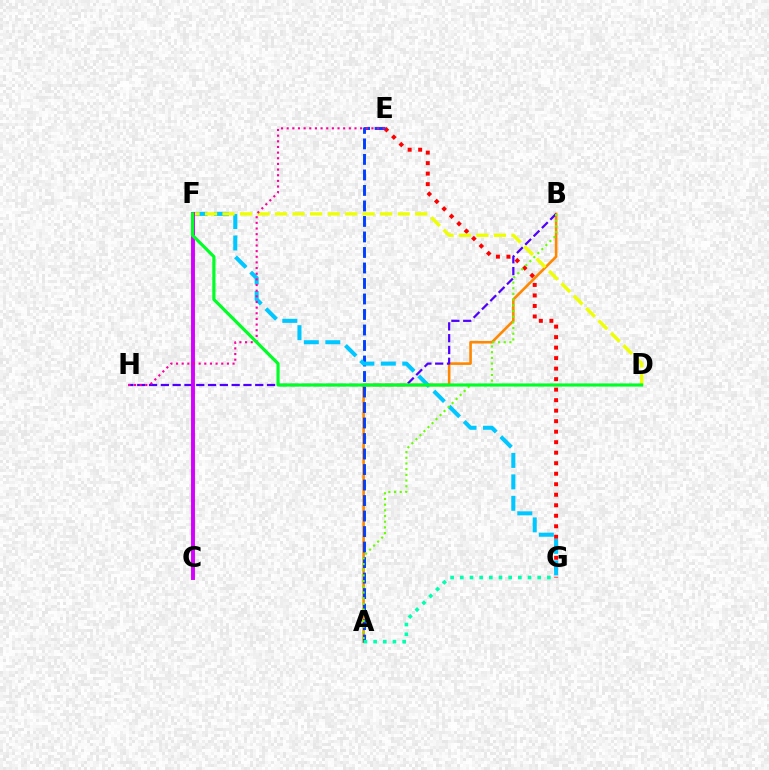{('E', 'G'): [{'color': '#ff0000', 'line_style': 'dotted', 'thickness': 2.86}], ('A', 'B'): [{'color': '#ff8800', 'line_style': 'solid', 'thickness': 1.88}, {'color': '#66ff00', 'line_style': 'dotted', 'thickness': 1.55}], ('A', 'E'): [{'color': '#003fff', 'line_style': 'dashed', 'thickness': 2.11}], ('B', 'H'): [{'color': '#4f00ff', 'line_style': 'dashed', 'thickness': 1.6}], ('F', 'G'): [{'color': '#00c7ff', 'line_style': 'dashed', 'thickness': 2.92}], ('D', 'F'): [{'color': '#eeff00', 'line_style': 'dashed', 'thickness': 2.38}, {'color': '#00ff27', 'line_style': 'solid', 'thickness': 2.28}], ('A', 'G'): [{'color': '#00ffaf', 'line_style': 'dotted', 'thickness': 2.63}], ('C', 'F'): [{'color': '#d600ff', 'line_style': 'solid', 'thickness': 2.83}], ('E', 'H'): [{'color': '#ff00a0', 'line_style': 'dotted', 'thickness': 1.54}]}